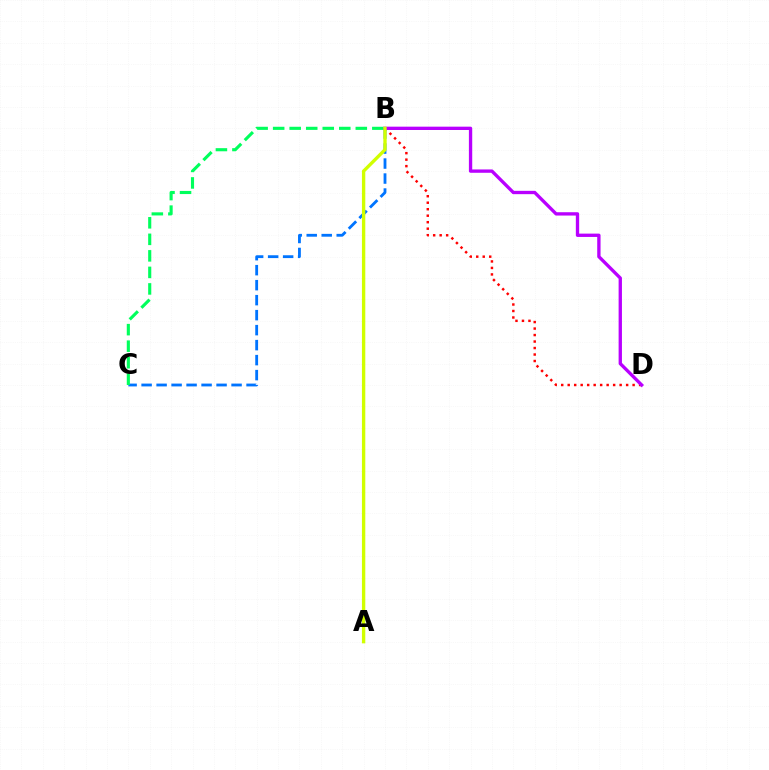{('B', 'D'): [{'color': '#ff0000', 'line_style': 'dotted', 'thickness': 1.76}, {'color': '#b900ff', 'line_style': 'solid', 'thickness': 2.4}], ('B', 'C'): [{'color': '#0074ff', 'line_style': 'dashed', 'thickness': 2.04}, {'color': '#00ff5c', 'line_style': 'dashed', 'thickness': 2.25}], ('A', 'B'): [{'color': '#d1ff00', 'line_style': 'solid', 'thickness': 2.41}]}